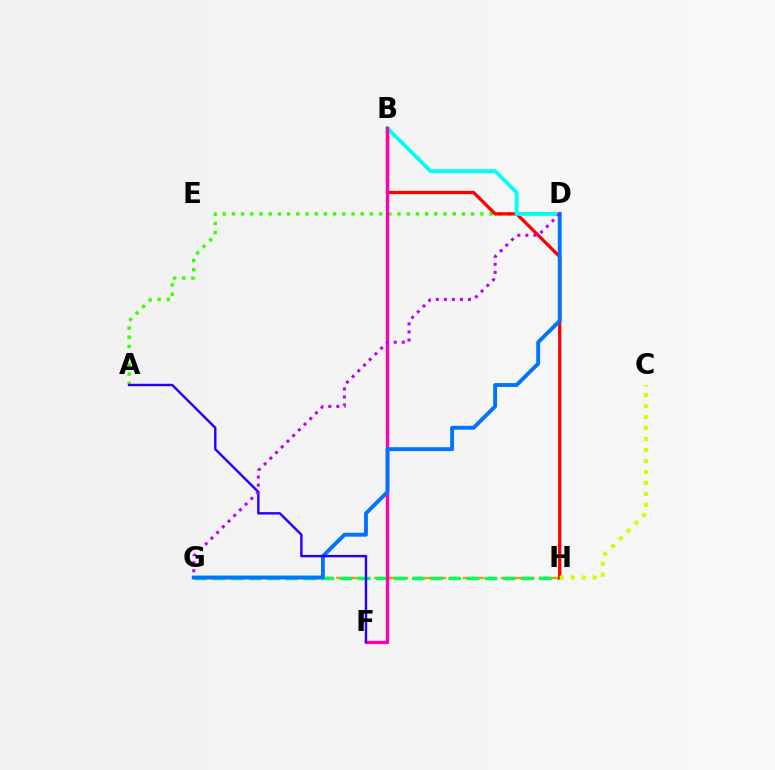{('G', 'H'): [{'color': '#ff9400', 'line_style': 'dashed', 'thickness': 1.72}, {'color': '#00ff5c', 'line_style': 'dashed', 'thickness': 2.46}], ('A', 'D'): [{'color': '#3dff00', 'line_style': 'dotted', 'thickness': 2.5}], ('B', 'H'): [{'color': '#ff0000', 'line_style': 'solid', 'thickness': 2.36}], ('C', 'H'): [{'color': '#d1ff00', 'line_style': 'dotted', 'thickness': 2.98}], ('B', 'D'): [{'color': '#00fff6', 'line_style': 'solid', 'thickness': 2.77}], ('B', 'F'): [{'color': '#ff00ac', 'line_style': 'solid', 'thickness': 2.39}], ('D', 'G'): [{'color': '#0074ff', 'line_style': 'solid', 'thickness': 2.79}, {'color': '#b900ff', 'line_style': 'dotted', 'thickness': 2.18}], ('A', 'F'): [{'color': '#2500ff', 'line_style': 'solid', 'thickness': 1.74}]}